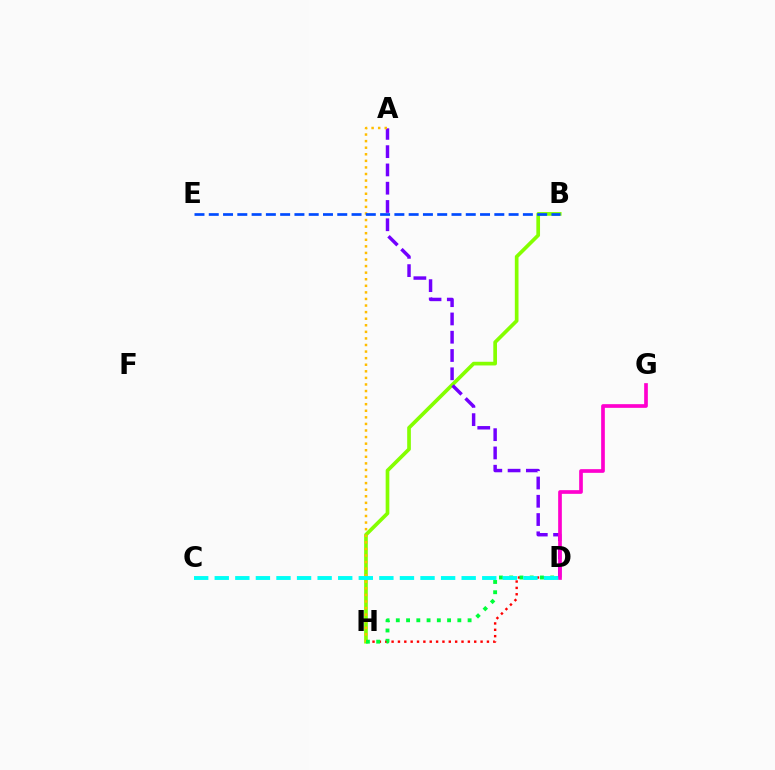{('B', 'H'): [{'color': '#84ff00', 'line_style': 'solid', 'thickness': 2.65}], ('D', 'H'): [{'color': '#ff0000', 'line_style': 'dotted', 'thickness': 1.73}, {'color': '#00ff39', 'line_style': 'dotted', 'thickness': 2.79}], ('A', 'D'): [{'color': '#7200ff', 'line_style': 'dashed', 'thickness': 2.48}], ('A', 'H'): [{'color': '#ffbd00', 'line_style': 'dotted', 'thickness': 1.79}], ('D', 'G'): [{'color': '#ff00cf', 'line_style': 'solid', 'thickness': 2.65}], ('C', 'D'): [{'color': '#00fff6', 'line_style': 'dashed', 'thickness': 2.8}], ('B', 'E'): [{'color': '#004bff', 'line_style': 'dashed', 'thickness': 1.94}]}